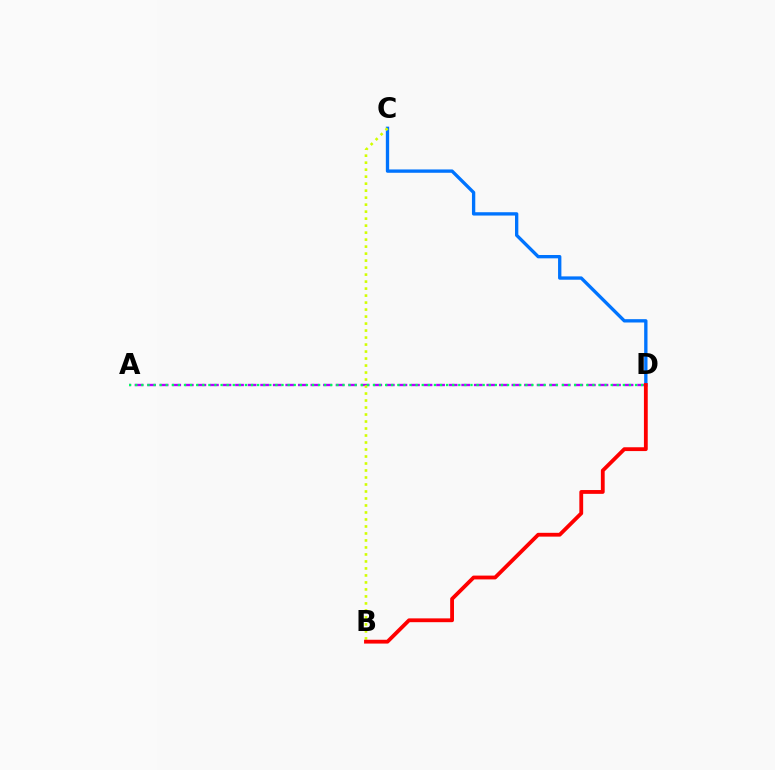{('C', 'D'): [{'color': '#0074ff', 'line_style': 'solid', 'thickness': 2.4}], ('A', 'D'): [{'color': '#b900ff', 'line_style': 'dashed', 'thickness': 1.71}, {'color': '#00ff5c', 'line_style': 'dotted', 'thickness': 1.66}], ('B', 'C'): [{'color': '#d1ff00', 'line_style': 'dotted', 'thickness': 1.9}], ('B', 'D'): [{'color': '#ff0000', 'line_style': 'solid', 'thickness': 2.75}]}